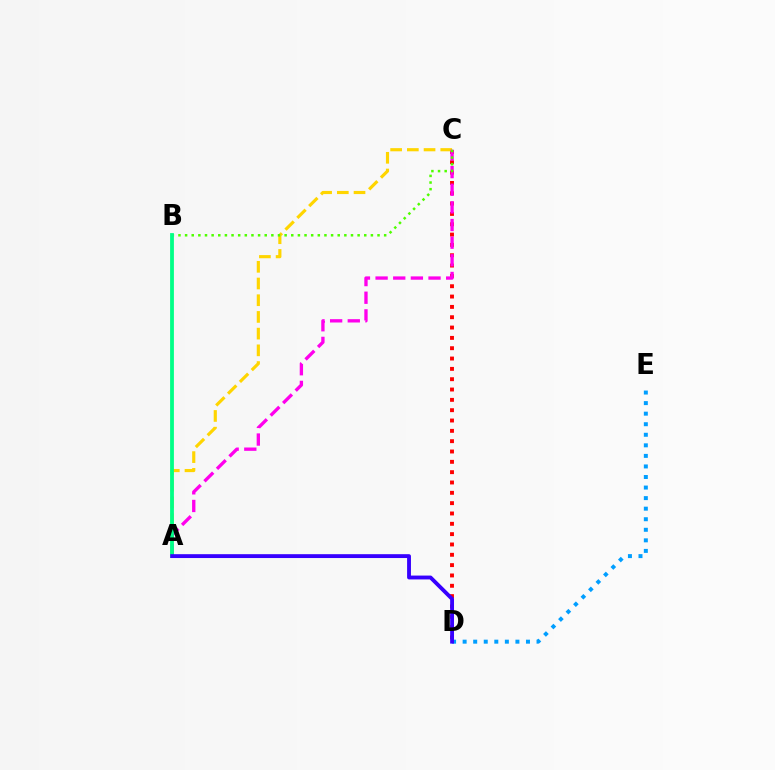{('C', 'D'): [{'color': '#ff0000', 'line_style': 'dotted', 'thickness': 2.81}], ('A', 'C'): [{'color': '#ffd500', 'line_style': 'dashed', 'thickness': 2.27}, {'color': '#ff00ed', 'line_style': 'dashed', 'thickness': 2.4}], ('B', 'C'): [{'color': '#4fff00', 'line_style': 'dotted', 'thickness': 1.8}], ('A', 'B'): [{'color': '#00ff86', 'line_style': 'solid', 'thickness': 2.73}], ('D', 'E'): [{'color': '#009eff', 'line_style': 'dotted', 'thickness': 2.87}], ('A', 'D'): [{'color': '#3700ff', 'line_style': 'solid', 'thickness': 2.78}]}